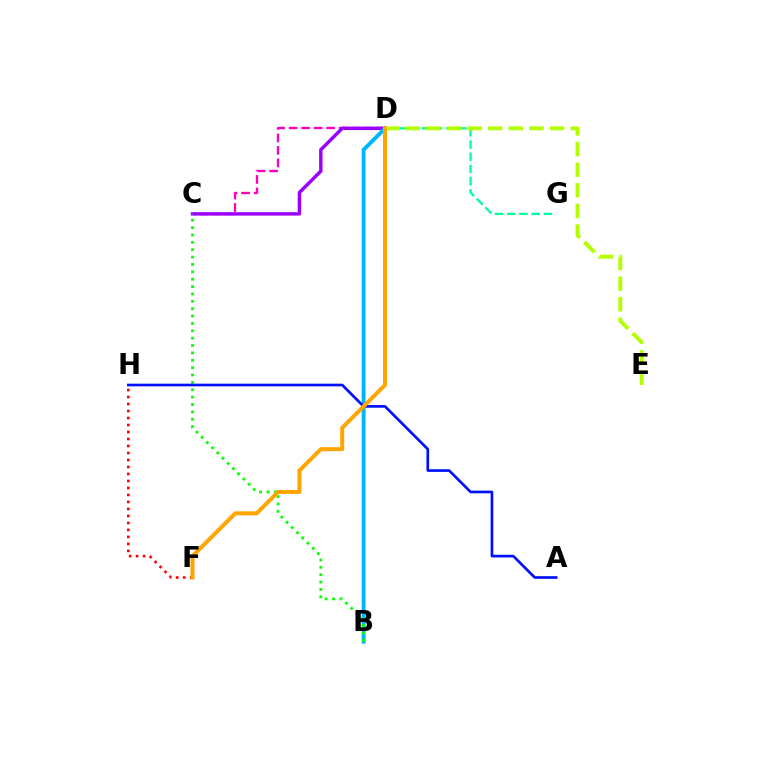{('C', 'D'): [{'color': '#ff00bd', 'line_style': 'dashed', 'thickness': 1.7}, {'color': '#9b00ff', 'line_style': 'solid', 'thickness': 2.47}], ('D', 'G'): [{'color': '#00ff9d', 'line_style': 'dashed', 'thickness': 1.66}], ('B', 'D'): [{'color': '#00b5ff', 'line_style': 'solid', 'thickness': 2.8}], ('B', 'C'): [{'color': '#08ff00', 'line_style': 'dotted', 'thickness': 2.0}], ('A', 'H'): [{'color': '#0010ff', 'line_style': 'solid', 'thickness': 1.92}], ('F', 'H'): [{'color': '#ff0000', 'line_style': 'dotted', 'thickness': 1.9}], ('D', 'E'): [{'color': '#b3ff00', 'line_style': 'dashed', 'thickness': 2.8}], ('D', 'F'): [{'color': '#ffa500', 'line_style': 'solid', 'thickness': 2.89}]}